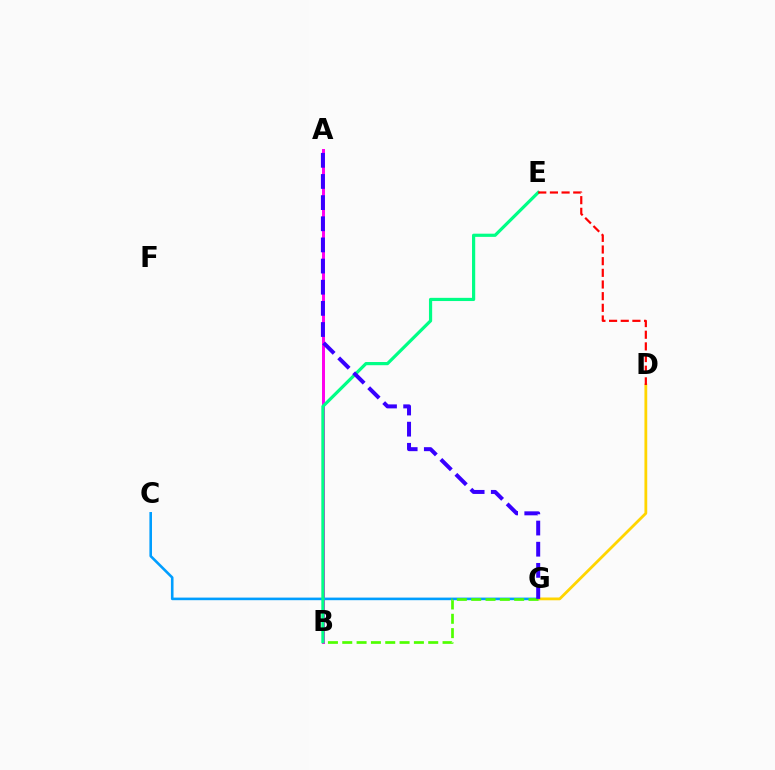{('A', 'B'): [{'color': '#ff00ed', 'line_style': 'solid', 'thickness': 2.15}], ('C', 'G'): [{'color': '#009eff', 'line_style': 'solid', 'thickness': 1.87}], ('D', 'G'): [{'color': '#ffd500', 'line_style': 'solid', 'thickness': 2.01}], ('B', 'G'): [{'color': '#4fff00', 'line_style': 'dashed', 'thickness': 1.95}], ('B', 'E'): [{'color': '#00ff86', 'line_style': 'solid', 'thickness': 2.3}], ('D', 'E'): [{'color': '#ff0000', 'line_style': 'dashed', 'thickness': 1.58}], ('A', 'G'): [{'color': '#3700ff', 'line_style': 'dashed', 'thickness': 2.87}]}